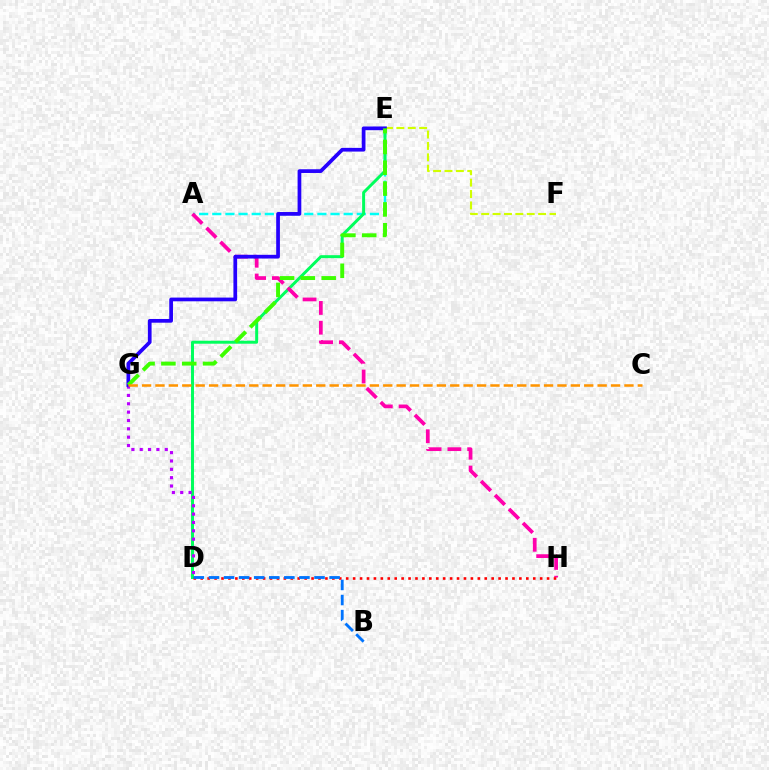{('A', 'E'): [{'color': '#00fff6', 'line_style': 'dashed', 'thickness': 1.78}], ('D', 'E'): [{'color': '#00ff5c', 'line_style': 'solid', 'thickness': 2.14}], ('A', 'H'): [{'color': '#ff00ac', 'line_style': 'dashed', 'thickness': 2.69}], ('D', 'G'): [{'color': '#b900ff', 'line_style': 'dotted', 'thickness': 2.27}], ('E', 'F'): [{'color': '#d1ff00', 'line_style': 'dashed', 'thickness': 1.55}], ('D', 'H'): [{'color': '#ff0000', 'line_style': 'dotted', 'thickness': 1.88}], ('E', 'G'): [{'color': '#2500ff', 'line_style': 'solid', 'thickness': 2.68}, {'color': '#3dff00', 'line_style': 'dashed', 'thickness': 2.83}], ('B', 'D'): [{'color': '#0074ff', 'line_style': 'dashed', 'thickness': 2.05}], ('C', 'G'): [{'color': '#ff9400', 'line_style': 'dashed', 'thickness': 1.82}]}